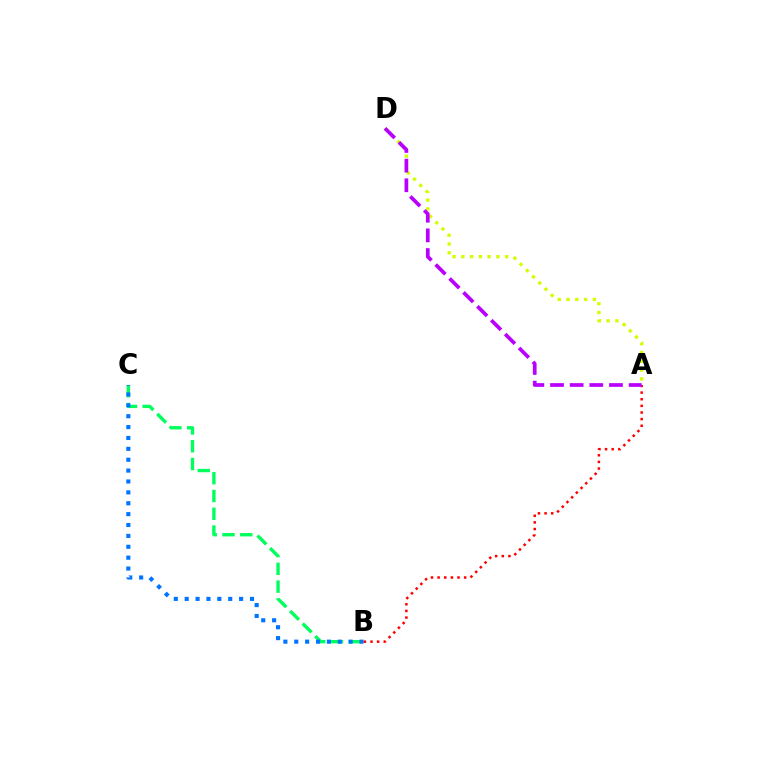{('B', 'C'): [{'color': '#00ff5c', 'line_style': 'dashed', 'thickness': 2.42}, {'color': '#0074ff', 'line_style': 'dotted', 'thickness': 2.96}], ('A', 'D'): [{'color': '#d1ff00', 'line_style': 'dotted', 'thickness': 2.39}, {'color': '#b900ff', 'line_style': 'dashed', 'thickness': 2.67}], ('A', 'B'): [{'color': '#ff0000', 'line_style': 'dotted', 'thickness': 1.8}]}